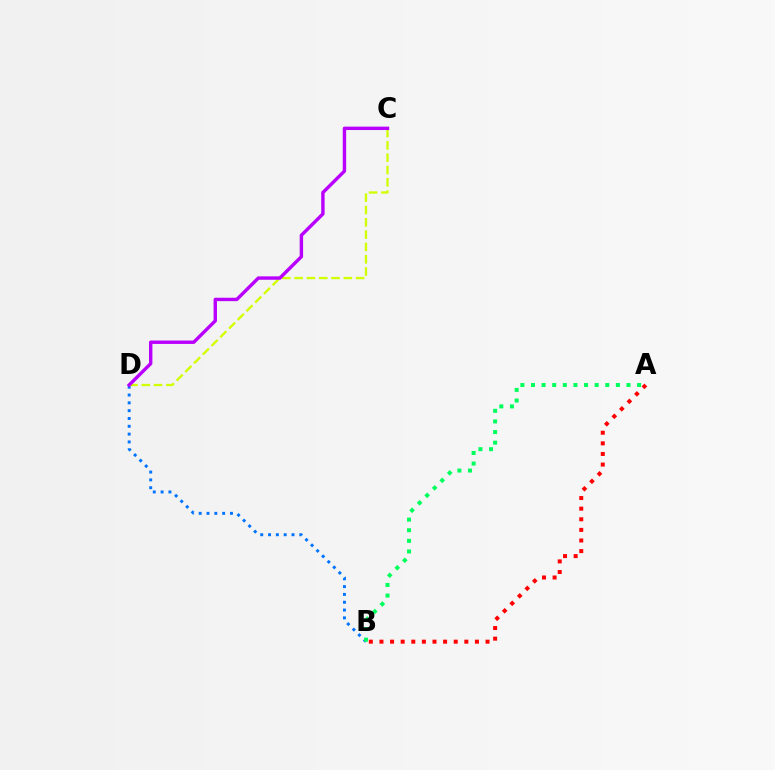{('B', 'D'): [{'color': '#0074ff', 'line_style': 'dotted', 'thickness': 2.12}], ('C', 'D'): [{'color': '#d1ff00', 'line_style': 'dashed', 'thickness': 1.67}, {'color': '#b900ff', 'line_style': 'solid', 'thickness': 2.45}], ('A', 'B'): [{'color': '#00ff5c', 'line_style': 'dotted', 'thickness': 2.88}, {'color': '#ff0000', 'line_style': 'dotted', 'thickness': 2.88}]}